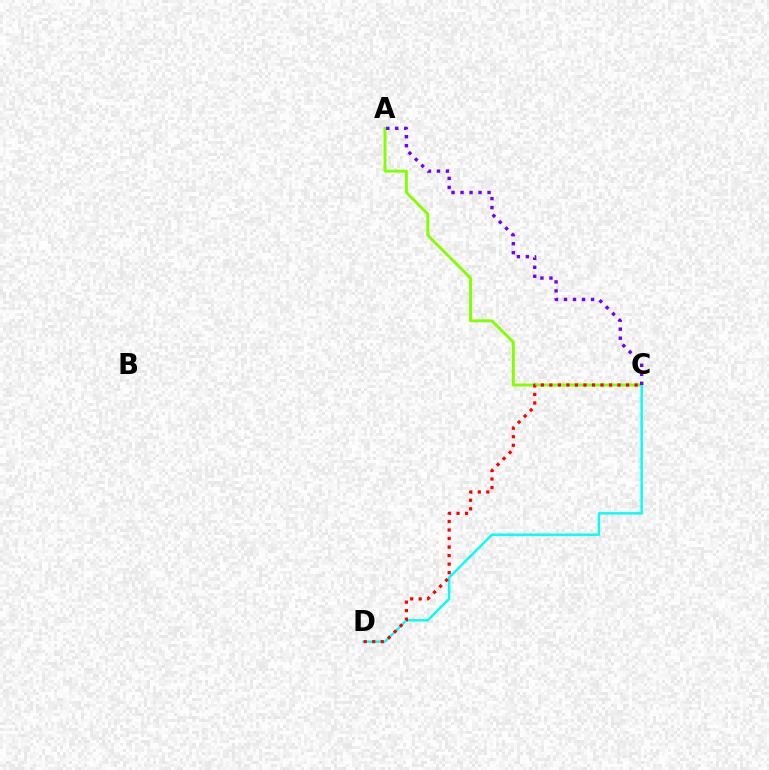{('A', 'C'): [{'color': '#84ff00', 'line_style': 'solid', 'thickness': 2.11}, {'color': '#7200ff', 'line_style': 'dotted', 'thickness': 2.44}], ('C', 'D'): [{'color': '#00fff6', 'line_style': 'solid', 'thickness': 1.72}, {'color': '#ff0000', 'line_style': 'dotted', 'thickness': 2.32}]}